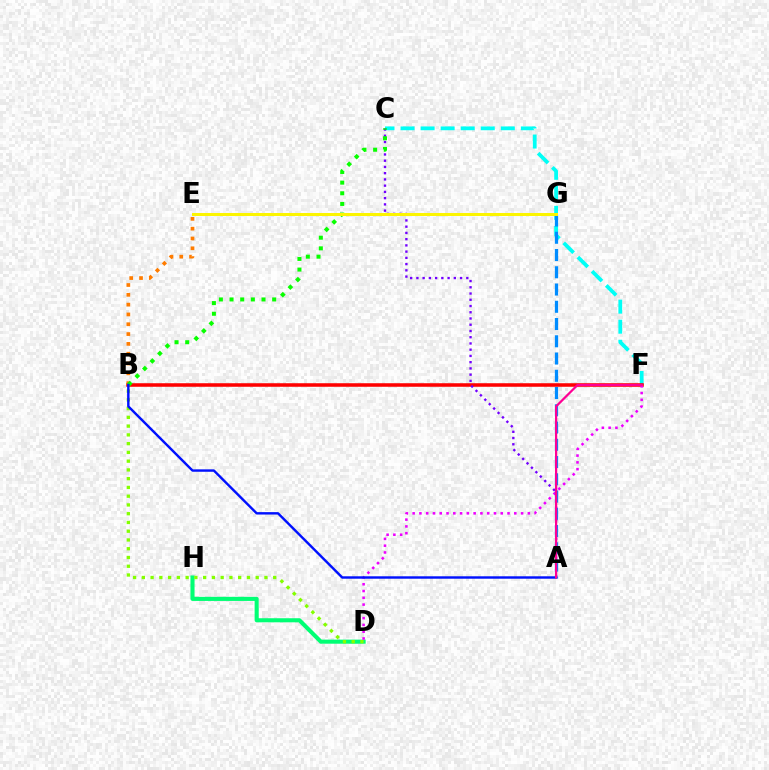{('D', 'H'): [{'color': '#00ff74', 'line_style': 'solid', 'thickness': 2.94}], ('C', 'F'): [{'color': '#00fff6', 'line_style': 'dashed', 'thickness': 2.72}], ('B', 'F'): [{'color': '#ff0000', 'line_style': 'solid', 'thickness': 2.55}], ('A', 'C'): [{'color': '#7200ff', 'line_style': 'dotted', 'thickness': 1.7}], ('D', 'F'): [{'color': '#ee00ff', 'line_style': 'dotted', 'thickness': 1.84}], ('B', 'E'): [{'color': '#ff7c00', 'line_style': 'dotted', 'thickness': 2.67}], ('B', 'C'): [{'color': '#08ff00', 'line_style': 'dotted', 'thickness': 2.89}], ('B', 'D'): [{'color': '#84ff00', 'line_style': 'dotted', 'thickness': 2.38}], ('A', 'B'): [{'color': '#0010ff', 'line_style': 'solid', 'thickness': 1.74}], ('A', 'G'): [{'color': '#008cff', 'line_style': 'dashed', 'thickness': 2.34}], ('E', 'G'): [{'color': '#fcf500', 'line_style': 'solid', 'thickness': 2.16}], ('A', 'F'): [{'color': '#ff0094', 'line_style': 'solid', 'thickness': 1.6}]}